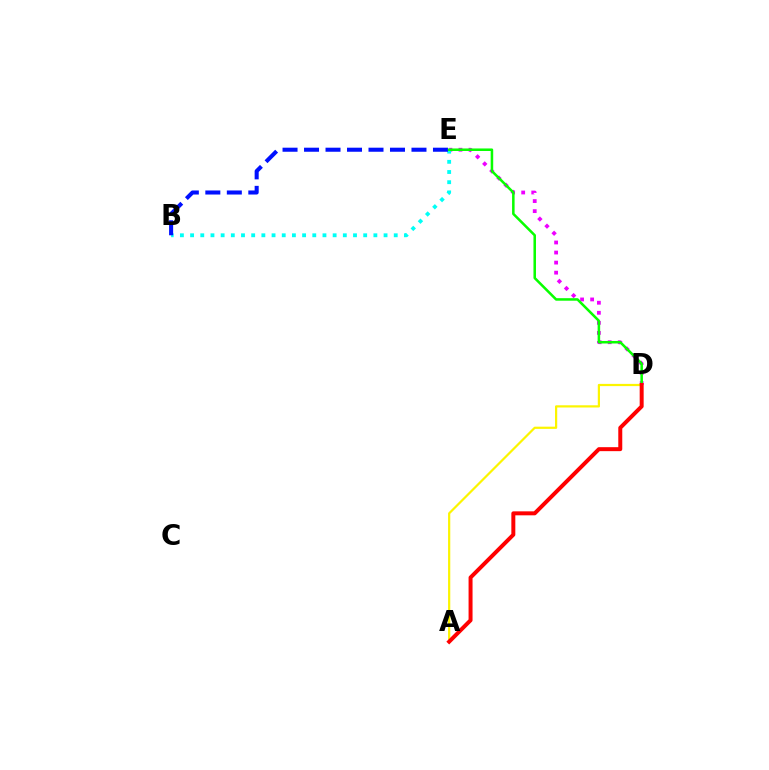{('D', 'E'): [{'color': '#ee00ff', 'line_style': 'dotted', 'thickness': 2.73}, {'color': '#08ff00', 'line_style': 'solid', 'thickness': 1.82}], ('B', 'E'): [{'color': '#00fff6', 'line_style': 'dotted', 'thickness': 2.77}, {'color': '#0010ff', 'line_style': 'dashed', 'thickness': 2.92}], ('A', 'D'): [{'color': '#fcf500', 'line_style': 'solid', 'thickness': 1.59}, {'color': '#ff0000', 'line_style': 'solid', 'thickness': 2.86}]}